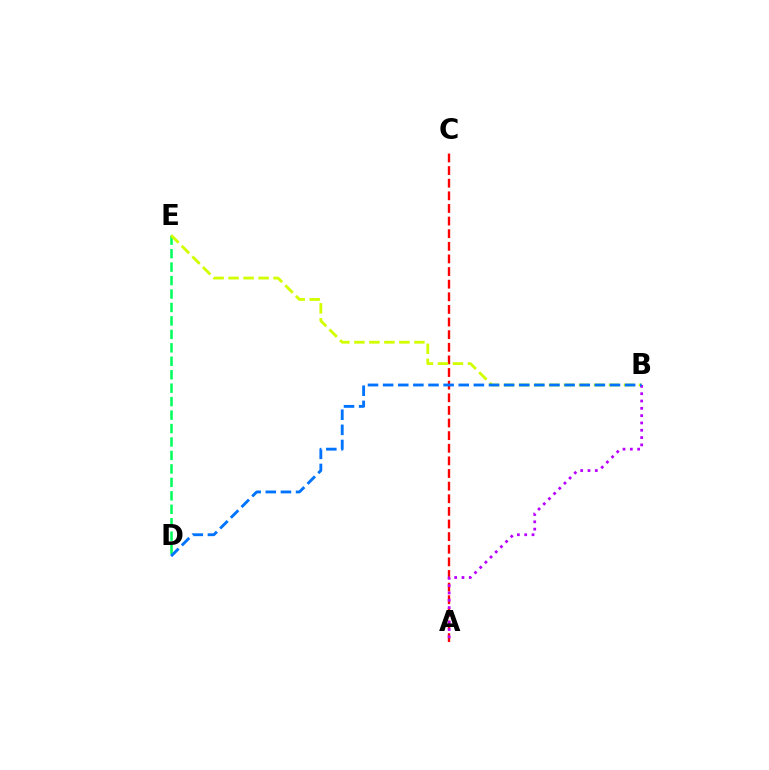{('D', 'E'): [{'color': '#00ff5c', 'line_style': 'dashed', 'thickness': 1.83}], ('A', 'C'): [{'color': '#ff0000', 'line_style': 'dashed', 'thickness': 1.71}], ('B', 'E'): [{'color': '#d1ff00', 'line_style': 'dashed', 'thickness': 2.04}], ('A', 'B'): [{'color': '#b900ff', 'line_style': 'dotted', 'thickness': 1.99}], ('B', 'D'): [{'color': '#0074ff', 'line_style': 'dashed', 'thickness': 2.05}]}